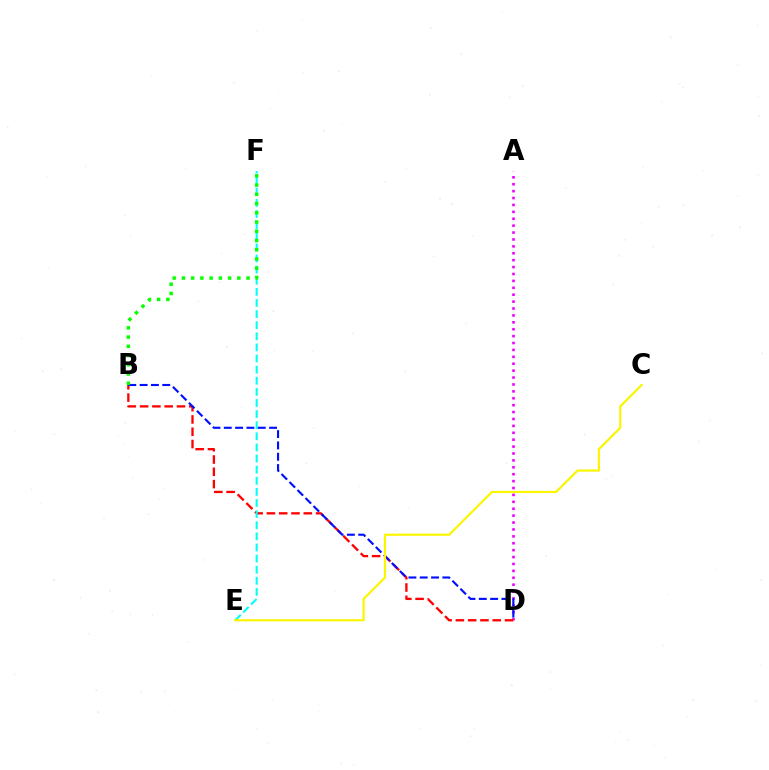{('A', 'D'): [{'color': '#ee00ff', 'line_style': 'dotted', 'thickness': 1.88}], ('B', 'D'): [{'color': '#ff0000', 'line_style': 'dashed', 'thickness': 1.67}, {'color': '#0010ff', 'line_style': 'dashed', 'thickness': 1.54}], ('E', 'F'): [{'color': '#00fff6', 'line_style': 'dashed', 'thickness': 1.51}], ('C', 'E'): [{'color': '#fcf500', 'line_style': 'solid', 'thickness': 1.57}], ('B', 'F'): [{'color': '#08ff00', 'line_style': 'dotted', 'thickness': 2.51}]}